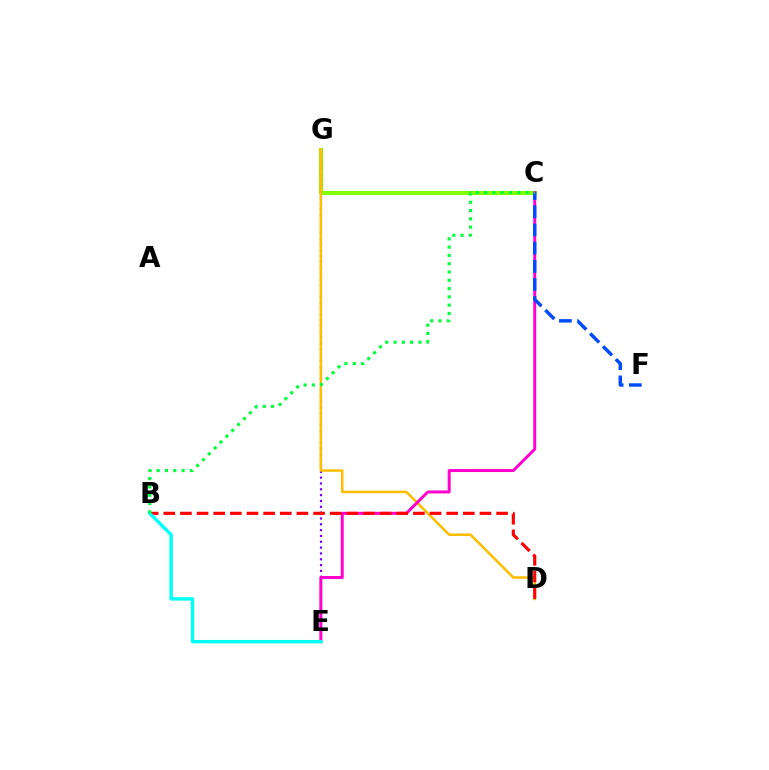{('C', 'G'): [{'color': '#84ff00', 'line_style': 'solid', 'thickness': 2.95}], ('E', 'G'): [{'color': '#7200ff', 'line_style': 'dotted', 'thickness': 1.58}], ('D', 'G'): [{'color': '#ffbd00', 'line_style': 'solid', 'thickness': 1.81}], ('C', 'E'): [{'color': '#ff00cf', 'line_style': 'solid', 'thickness': 2.14}], ('C', 'F'): [{'color': '#004bff', 'line_style': 'dashed', 'thickness': 2.47}], ('B', 'D'): [{'color': '#ff0000', 'line_style': 'dashed', 'thickness': 2.26}], ('B', 'E'): [{'color': '#00fff6', 'line_style': 'solid', 'thickness': 2.44}], ('B', 'C'): [{'color': '#00ff39', 'line_style': 'dotted', 'thickness': 2.25}]}